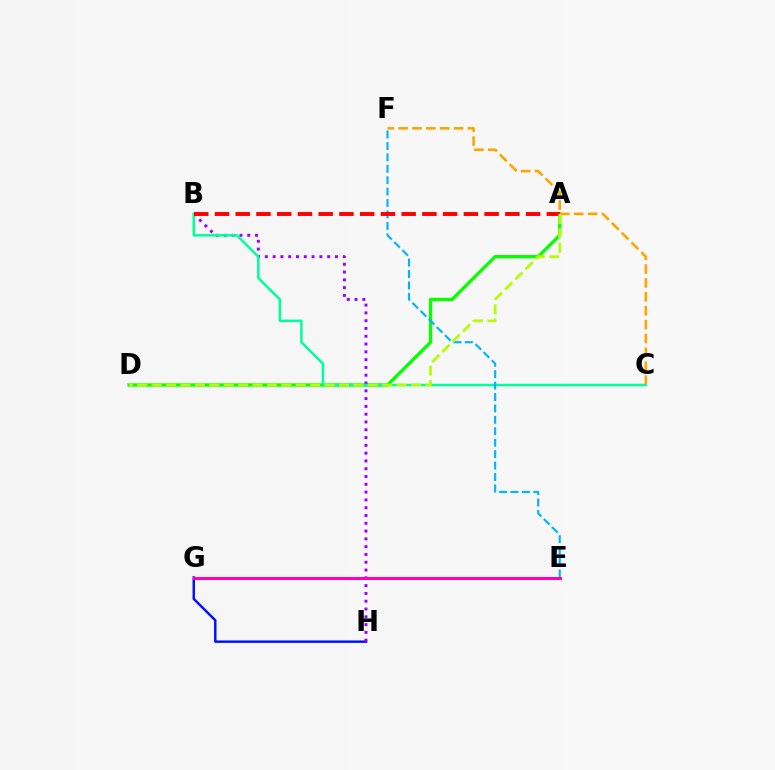{('A', 'D'): [{'color': '#08ff00', 'line_style': 'solid', 'thickness': 2.38}, {'color': '#b3ff00', 'line_style': 'dashed', 'thickness': 1.96}], ('C', 'F'): [{'color': '#ffa500', 'line_style': 'dashed', 'thickness': 1.89}], ('G', 'H'): [{'color': '#0010ff', 'line_style': 'solid', 'thickness': 1.76}], ('B', 'H'): [{'color': '#9b00ff', 'line_style': 'dotted', 'thickness': 2.12}], ('B', 'C'): [{'color': '#00ff9d', 'line_style': 'solid', 'thickness': 1.81}], ('E', 'F'): [{'color': '#00b5ff', 'line_style': 'dashed', 'thickness': 1.55}], ('E', 'G'): [{'color': '#ff00bd', 'line_style': 'solid', 'thickness': 2.18}], ('A', 'B'): [{'color': '#ff0000', 'line_style': 'dashed', 'thickness': 2.82}]}